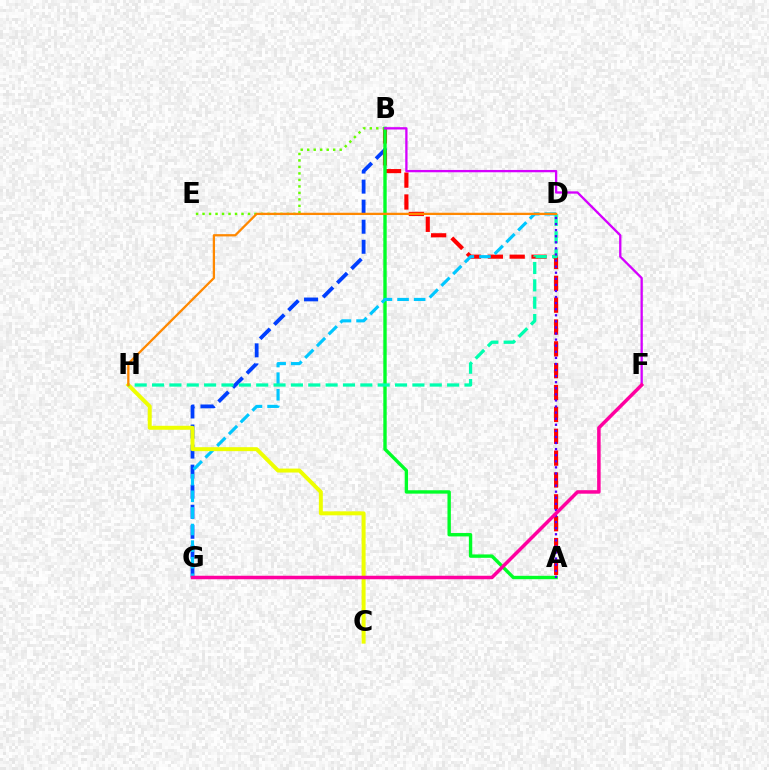{('B', 'G'): [{'color': '#003fff', 'line_style': 'dashed', 'thickness': 2.72}], ('A', 'B'): [{'color': '#ff0000', 'line_style': 'dashed', 'thickness': 2.97}, {'color': '#00ff27', 'line_style': 'solid', 'thickness': 2.44}], ('B', 'E'): [{'color': '#66ff00', 'line_style': 'dotted', 'thickness': 1.76}], ('D', 'G'): [{'color': '#00c7ff', 'line_style': 'dashed', 'thickness': 2.26}], ('B', 'F'): [{'color': '#d600ff', 'line_style': 'solid', 'thickness': 1.66}], ('C', 'H'): [{'color': '#eeff00', 'line_style': 'solid', 'thickness': 2.85}], ('D', 'H'): [{'color': '#00ffaf', 'line_style': 'dashed', 'thickness': 2.36}, {'color': '#ff8800', 'line_style': 'solid', 'thickness': 1.64}], ('A', 'D'): [{'color': '#4f00ff', 'line_style': 'dotted', 'thickness': 1.65}], ('F', 'G'): [{'color': '#ff00a0', 'line_style': 'solid', 'thickness': 2.52}]}